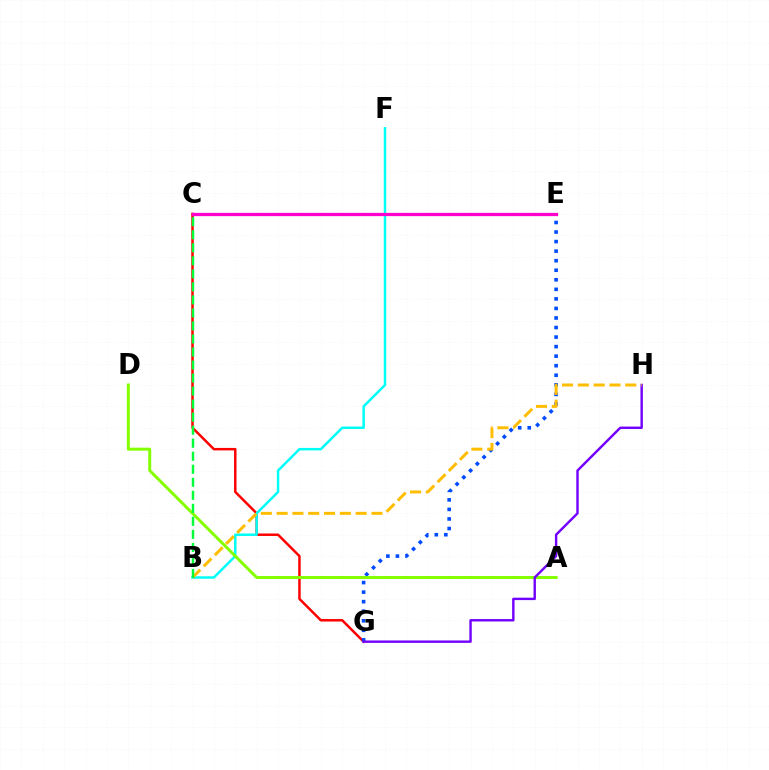{('C', 'G'): [{'color': '#ff0000', 'line_style': 'solid', 'thickness': 1.79}], ('E', 'G'): [{'color': '#004bff', 'line_style': 'dotted', 'thickness': 2.59}], ('B', 'F'): [{'color': '#00fff6', 'line_style': 'solid', 'thickness': 1.79}], ('A', 'D'): [{'color': '#84ff00', 'line_style': 'solid', 'thickness': 2.14}], ('C', 'E'): [{'color': '#ff00cf', 'line_style': 'solid', 'thickness': 2.34}], ('G', 'H'): [{'color': '#7200ff', 'line_style': 'solid', 'thickness': 1.74}], ('B', 'H'): [{'color': '#ffbd00', 'line_style': 'dashed', 'thickness': 2.15}], ('B', 'C'): [{'color': '#00ff39', 'line_style': 'dashed', 'thickness': 1.77}]}